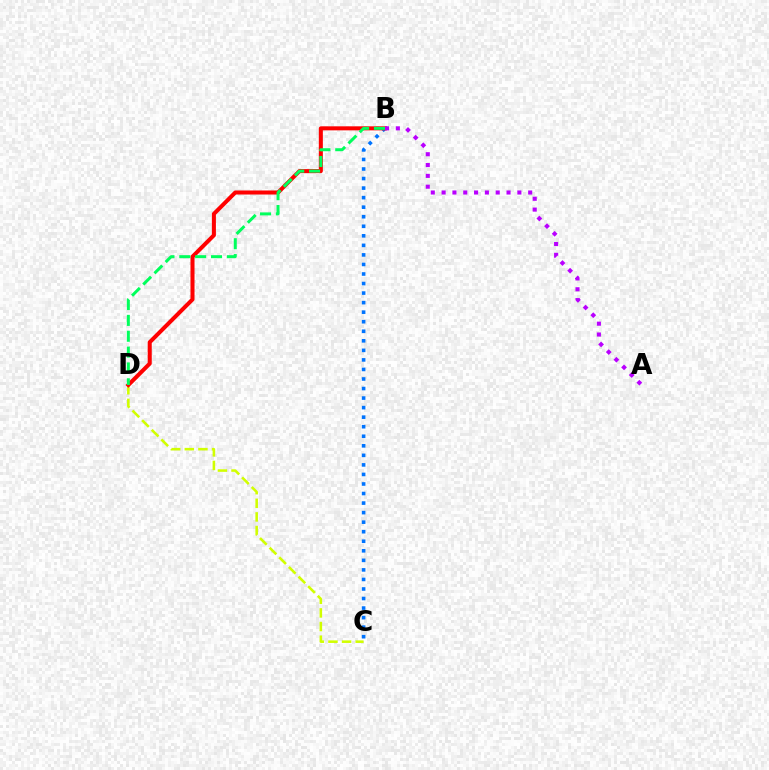{('B', 'C'): [{'color': '#0074ff', 'line_style': 'dotted', 'thickness': 2.59}], ('C', 'D'): [{'color': '#d1ff00', 'line_style': 'dashed', 'thickness': 1.85}], ('B', 'D'): [{'color': '#ff0000', 'line_style': 'solid', 'thickness': 2.91}, {'color': '#00ff5c', 'line_style': 'dashed', 'thickness': 2.15}], ('A', 'B'): [{'color': '#b900ff', 'line_style': 'dotted', 'thickness': 2.94}]}